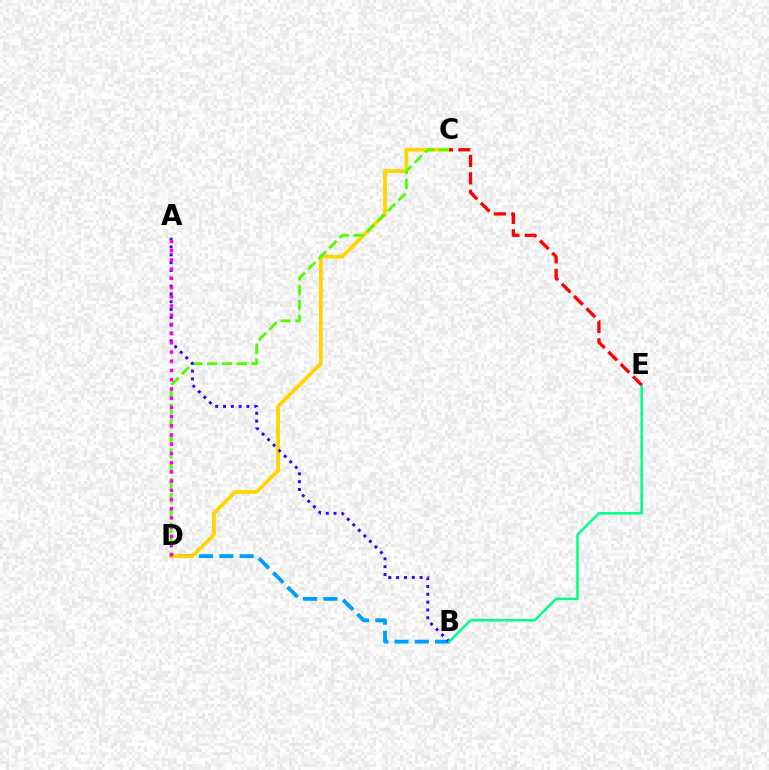{('B', 'D'): [{'color': '#009eff', 'line_style': 'dashed', 'thickness': 2.76}], ('C', 'D'): [{'color': '#ffd500', 'line_style': 'solid', 'thickness': 2.7}, {'color': '#4fff00', 'line_style': 'dashed', 'thickness': 2.01}], ('A', 'B'): [{'color': '#3700ff', 'line_style': 'dotted', 'thickness': 2.13}], ('B', 'E'): [{'color': '#00ff86', 'line_style': 'solid', 'thickness': 1.8}], ('A', 'D'): [{'color': '#ff00ed', 'line_style': 'dotted', 'thickness': 2.5}], ('C', 'E'): [{'color': '#ff0000', 'line_style': 'dashed', 'thickness': 2.37}]}